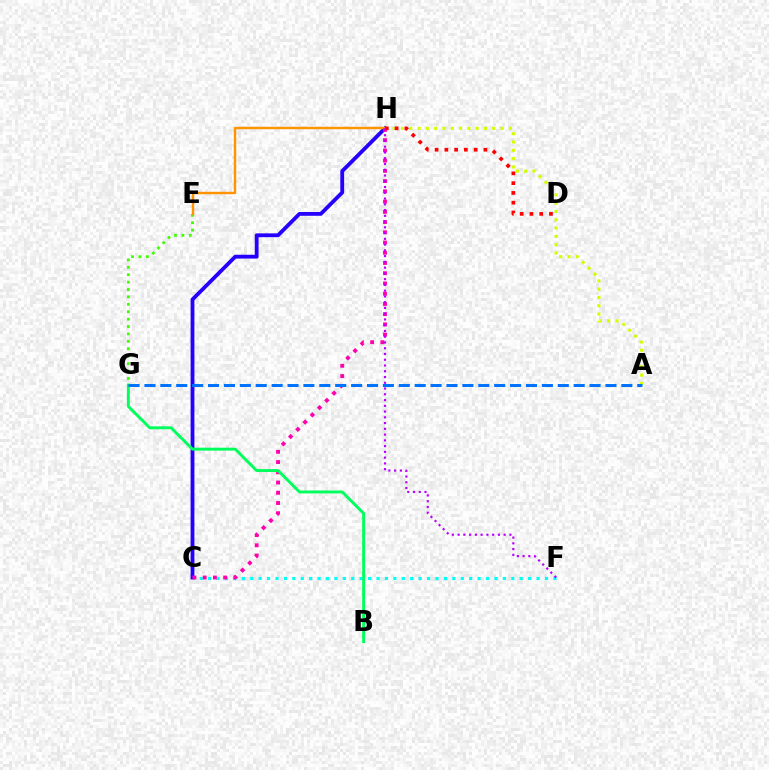{('C', 'F'): [{'color': '#00fff6', 'line_style': 'dotted', 'thickness': 2.29}], ('E', 'G'): [{'color': '#3dff00', 'line_style': 'dotted', 'thickness': 2.01}], ('C', 'H'): [{'color': '#2500ff', 'line_style': 'solid', 'thickness': 2.75}, {'color': '#ff00ac', 'line_style': 'dotted', 'thickness': 2.78}], ('E', 'H'): [{'color': '#ff9400', 'line_style': 'solid', 'thickness': 1.74}], ('A', 'H'): [{'color': '#d1ff00', 'line_style': 'dotted', 'thickness': 2.26}], ('F', 'H'): [{'color': '#b900ff', 'line_style': 'dotted', 'thickness': 1.56}], ('B', 'G'): [{'color': '#00ff5c', 'line_style': 'solid', 'thickness': 2.1}], ('A', 'G'): [{'color': '#0074ff', 'line_style': 'dashed', 'thickness': 2.16}], ('D', 'H'): [{'color': '#ff0000', 'line_style': 'dotted', 'thickness': 2.65}]}